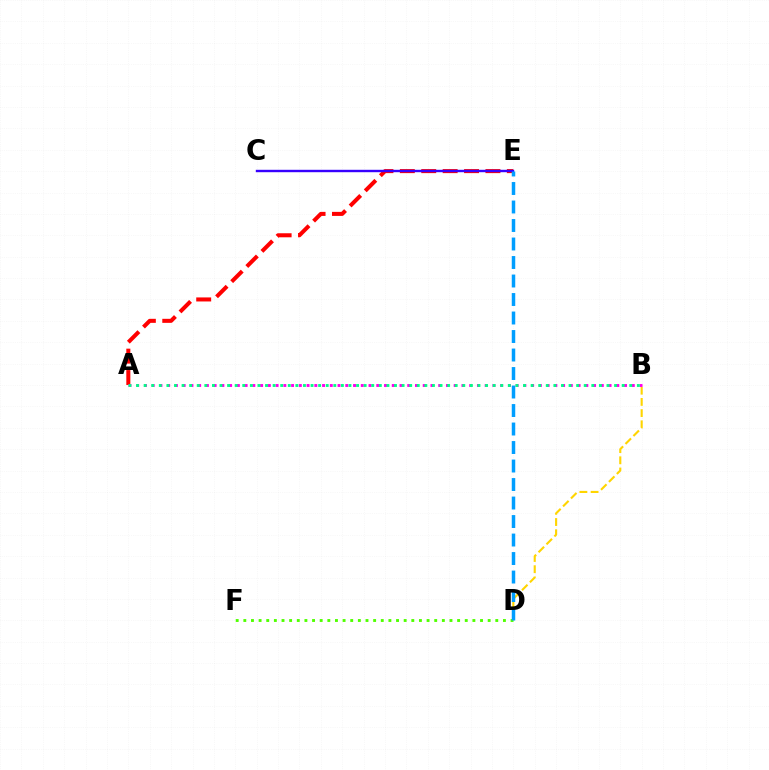{('A', 'E'): [{'color': '#ff0000', 'line_style': 'dashed', 'thickness': 2.91}], ('C', 'E'): [{'color': '#3700ff', 'line_style': 'solid', 'thickness': 1.73}], ('B', 'D'): [{'color': '#ffd500', 'line_style': 'dashed', 'thickness': 1.52}], ('A', 'B'): [{'color': '#ff00ed', 'line_style': 'dotted', 'thickness': 2.1}, {'color': '#00ff86', 'line_style': 'dotted', 'thickness': 2.06}], ('D', 'F'): [{'color': '#4fff00', 'line_style': 'dotted', 'thickness': 2.07}], ('D', 'E'): [{'color': '#009eff', 'line_style': 'dashed', 'thickness': 2.51}]}